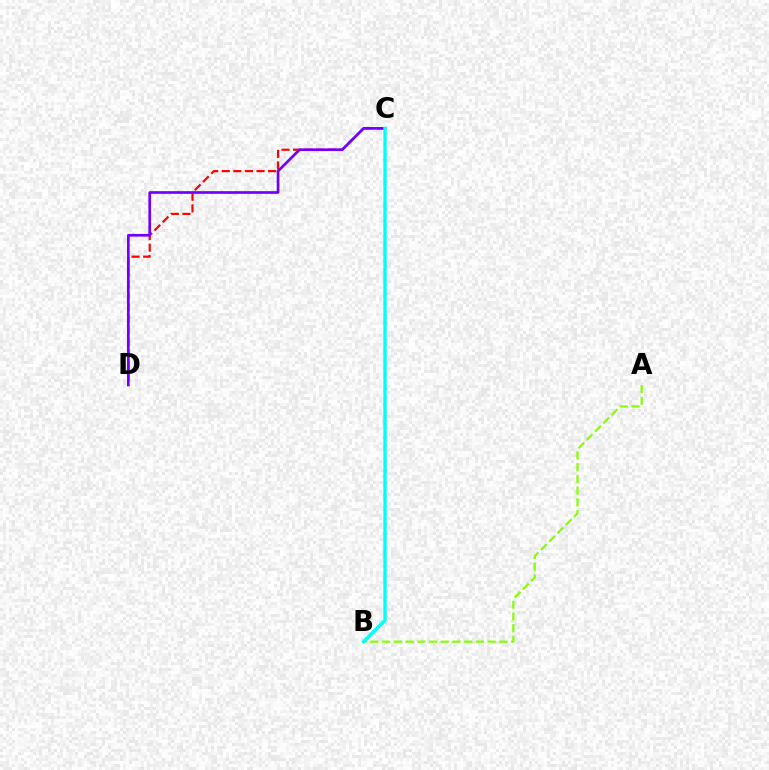{('C', 'D'): [{'color': '#ff0000', 'line_style': 'dashed', 'thickness': 1.57}, {'color': '#7200ff', 'line_style': 'solid', 'thickness': 1.94}], ('A', 'B'): [{'color': '#84ff00', 'line_style': 'dashed', 'thickness': 1.59}], ('B', 'C'): [{'color': '#00fff6', 'line_style': 'solid', 'thickness': 2.43}]}